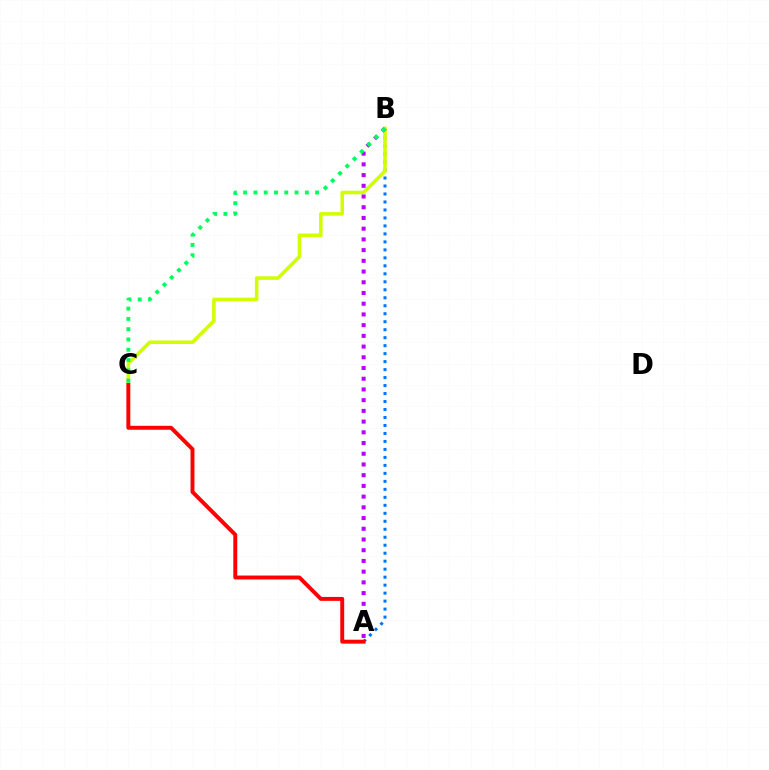{('A', 'B'): [{'color': '#0074ff', 'line_style': 'dotted', 'thickness': 2.17}, {'color': '#b900ff', 'line_style': 'dotted', 'thickness': 2.91}], ('B', 'C'): [{'color': '#d1ff00', 'line_style': 'solid', 'thickness': 2.57}, {'color': '#00ff5c', 'line_style': 'dotted', 'thickness': 2.79}], ('A', 'C'): [{'color': '#ff0000', 'line_style': 'solid', 'thickness': 2.82}]}